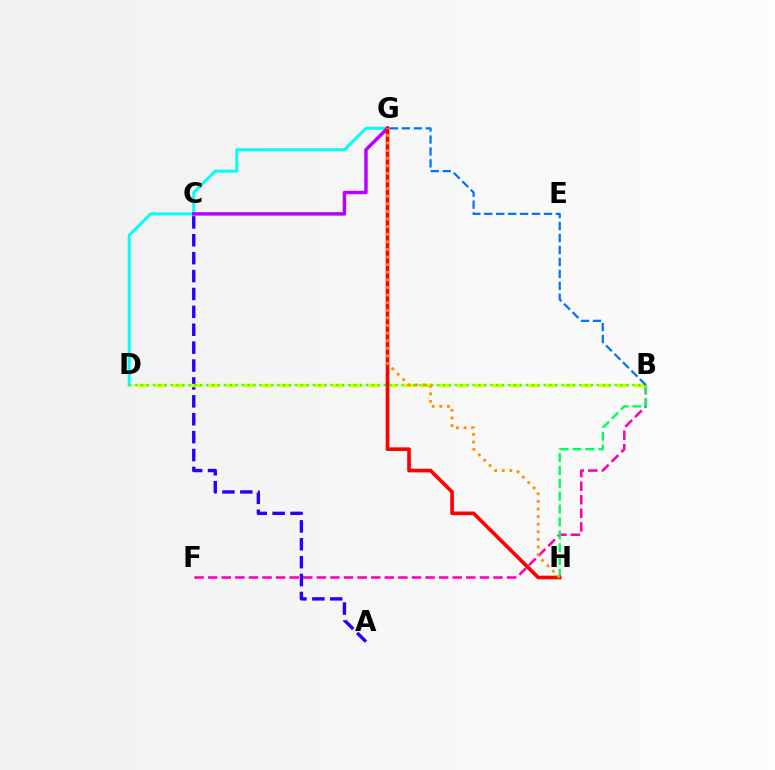{('B', 'F'): [{'color': '#ff00ac', 'line_style': 'dashed', 'thickness': 1.85}], ('D', 'G'): [{'color': '#00fff6', 'line_style': 'solid', 'thickness': 2.15}], ('A', 'C'): [{'color': '#2500ff', 'line_style': 'dashed', 'thickness': 2.43}], ('B', 'H'): [{'color': '#00ff5c', 'line_style': 'dashed', 'thickness': 1.75}], ('B', 'D'): [{'color': '#d1ff00', 'line_style': 'dashed', 'thickness': 2.41}, {'color': '#3dff00', 'line_style': 'dotted', 'thickness': 1.61}], ('C', 'G'): [{'color': '#b900ff', 'line_style': 'solid', 'thickness': 2.49}], ('B', 'G'): [{'color': '#0074ff', 'line_style': 'dashed', 'thickness': 1.62}], ('G', 'H'): [{'color': '#ff0000', 'line_style': 'solid', 'thickness': 2.63}, {'color': '#ff9400', 'line_style': 'dotted', 'thickness': 2.07}]}